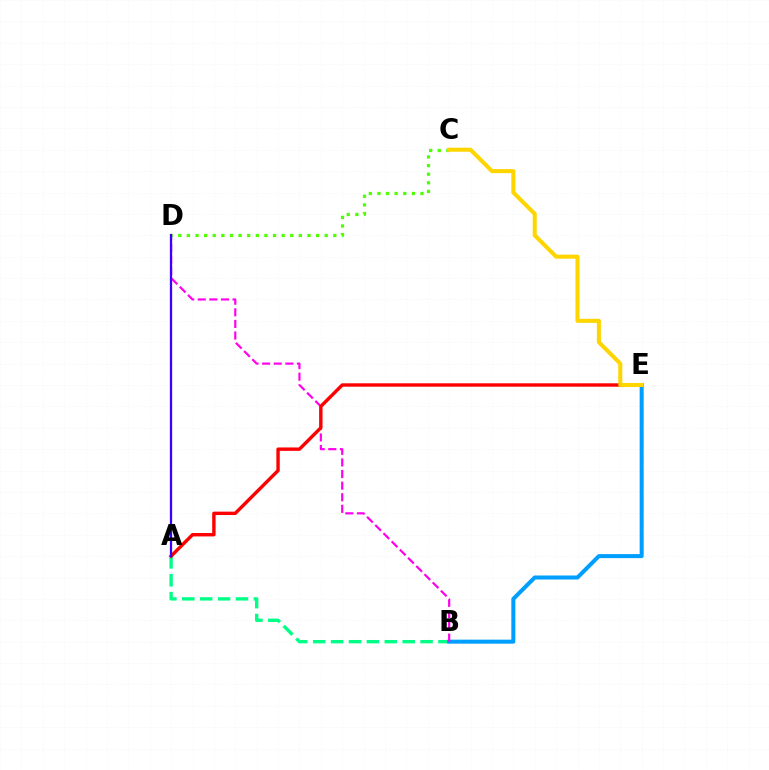{('A', 'B'): [{'color': '#00ff86', 'line_style': 'dashed', 'thickness': 2.43}], ('B', 'E'): [{'color': '#009eff', 'line_style': 'solid', 'thickness': 2.89}], ('B', 'D'): [{'color': '#ff00ed', 'line_style': 'dashed', 'thickness': 1.58}], ('C', 'D'): [{'color': '#4fff00', 'line_style': 'dotted', 'thickness': 2.34}], ('A', 'E'): [{'color': '#ff0000', 'line_style': 'solid', 'thickness': 2.45}], ('A', 'D'): [{'color': '#3700ff', 'line_style': 'solid', 'thickness': 1.63}], ('C', 'E'): [{'color': '#ffd500', 'line_style': 'solid', 'thickness': 2.92}]}